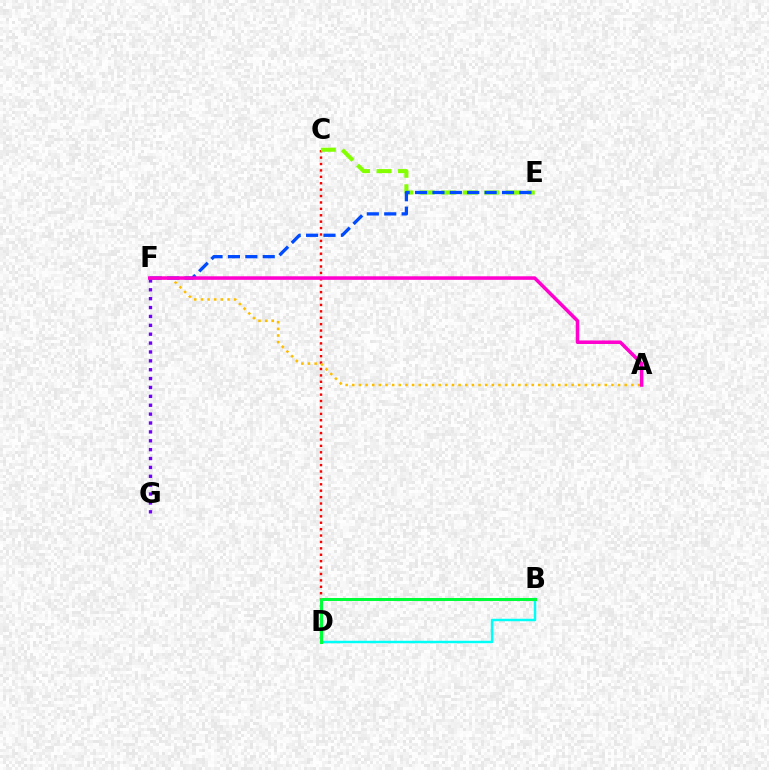{('B', 'D'): [{'color': '#00fff6', 'line_style': 'solid', 'thickness': 1.78}, {'color': '#00ff39', 'line_style': 'solid', 'thickness': 2.17}], ('C', 'D'): [{'color': '#ff0000', 'line_style': 'dotted', 'thickness': 1.74}], ('A', 'F'): [{'color': '#ffbd00', 'line_style': 'dotted', 'thickness': 1.81}, {'color': '#ff00cf', 'line_style': 'solid', 'thickness': 2.54}], ('F', 'G'): [{'color': '#7200ff', 'line_style': 'dotted', 'thickness': 2.41}], ('C', 'E'): [{'color': '#84ff00', 'line_style': 'dashed', 'thickness': 2.92}], ('E', 'F'): [{'color': '#004bff', 'line_style': 'dashed', 'thickness': 2.36}]}